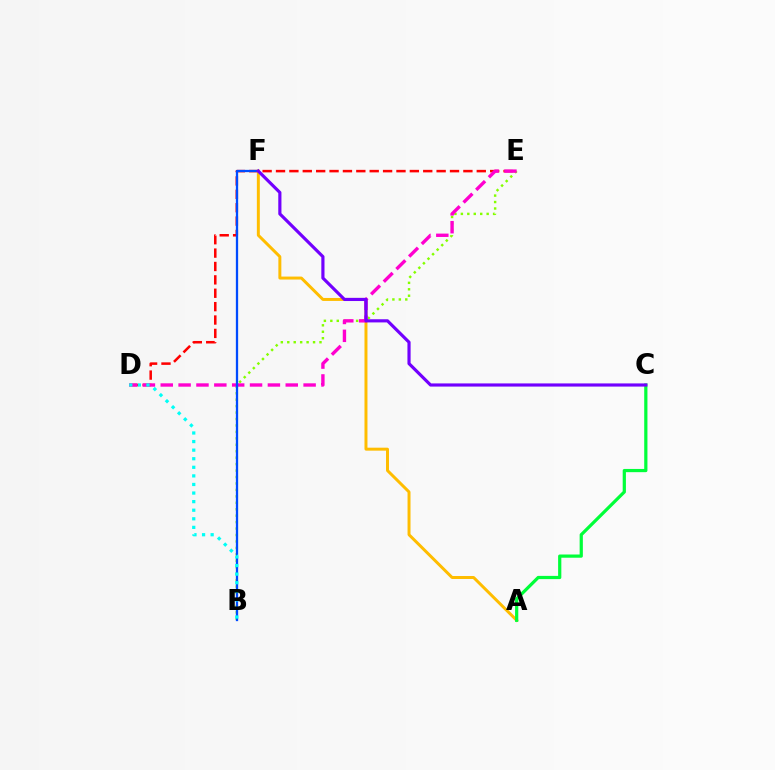{('D', 'E'): [{'color': '#ff0000', 'line_style': 'dashed', 'thickness': 1.82}, {'color': '#ff00cf', 'line_style': 'dashed', 'thickness': 2.43}], ('A', 'F'): [{'color': '#ffbd00', 'line_style': 'solid', 'thickness': 2.14}], ('B', 'E'): [{'color': '#84ff00', 'line_style': 'dotted', 'thickness': 1.75}], ('B', 'F'): [{'color': '#004bff', 'line_style': 'solid', 'thickness': 1.65}], ('B', 'D'): [{'color': '#00fff6', 'line_style': 'dotted', 'thickness': 2.33}], ('A', 'C'): [{'color': '#00ff39', 'line_style': 'solid', 'thickness': 2.32}], ('C', 'F'): [{'color': '#7200ff', 'line_style': 'solid', 'thickness': 2.28}]}